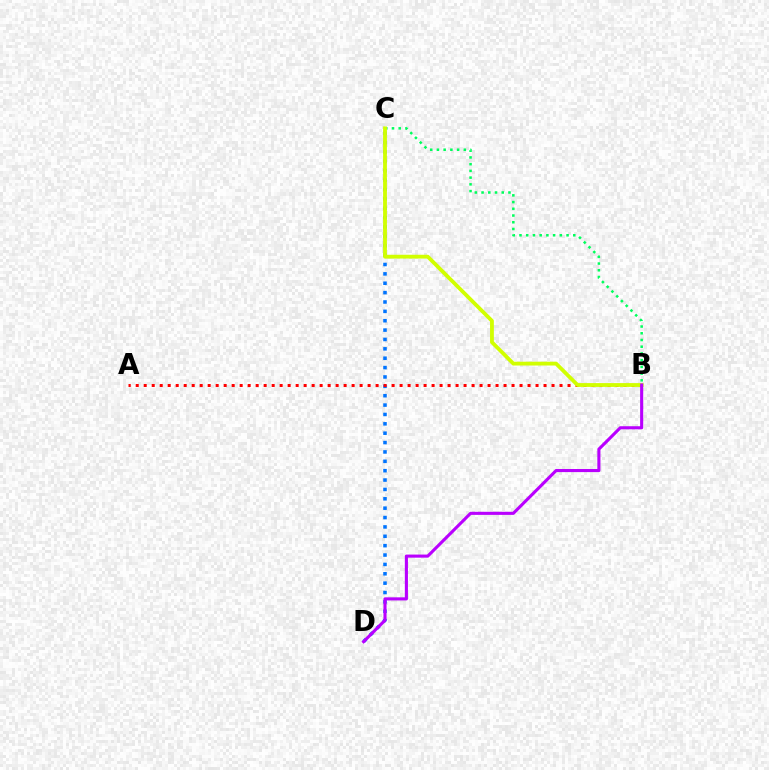{('C', 'D'): [{'color': '#0074ff', 'line_style': 'dotted', 'thickness': 2.55}], ('A', 'B'): [{'color': '#ff0000', 'line_style': 'dotted', 'thickness': 2.17}], ('B', 'C'): [{'color': '#00ff5c', 'line_style': 'dotted', 'thickness': 1.83}, {'color': '#d1ff00', 'line_style': 'solid', 'thickness': 2.75}], ('B', 'D'): [{'color': '#b900ff', 'line_style': 'solid', 'thickness': 2.23}]}